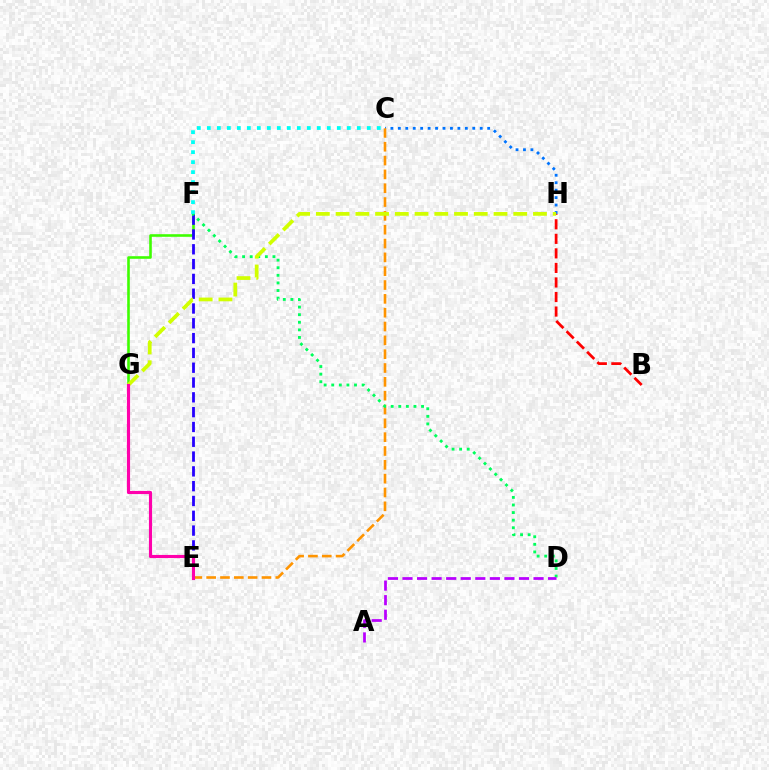{('F', 'G'): [{'color': '#3dff00', 'line_style': 'solid', 'thickness': 1.87}], ('C', 'H'): [{'color': '#0074ff', 'line_style': 'dotted', 'thickness': 2.02}], ('C', 'E'): [{'color': '#ff9400', 'line_style': 'dashed', 'thickness': 1.88}], ('E', 'F'): [{'color': '#2500ff', 'line_style': 'dashed', 'thickness': 2.01}], ('D', 'F'): [{'color': '#00ff5c', 'line_style': 'dotted', 'thickness': 2.06}], ('A', 'D'): [{'color': '#b900ff', 'line_style': 'dashed', 'thickness': 1.98}], ('B', 'H'): [{'color': '#ff0000', 'line_style': 'dashed', 'thickness': 1.98}], ('G', 'H'): [{'color': '#d1ff00', 'line_style': 'dashed', 'thickness': 2.68}], ('E', 'G'): [{'color': '#ff00ac', 'line_style': 'solid', 'thickness': 2.26}], ('C', 'F'): [{'color': '#00fff6', 'line_style': 'dotted', 'thickness': 2.72}]}